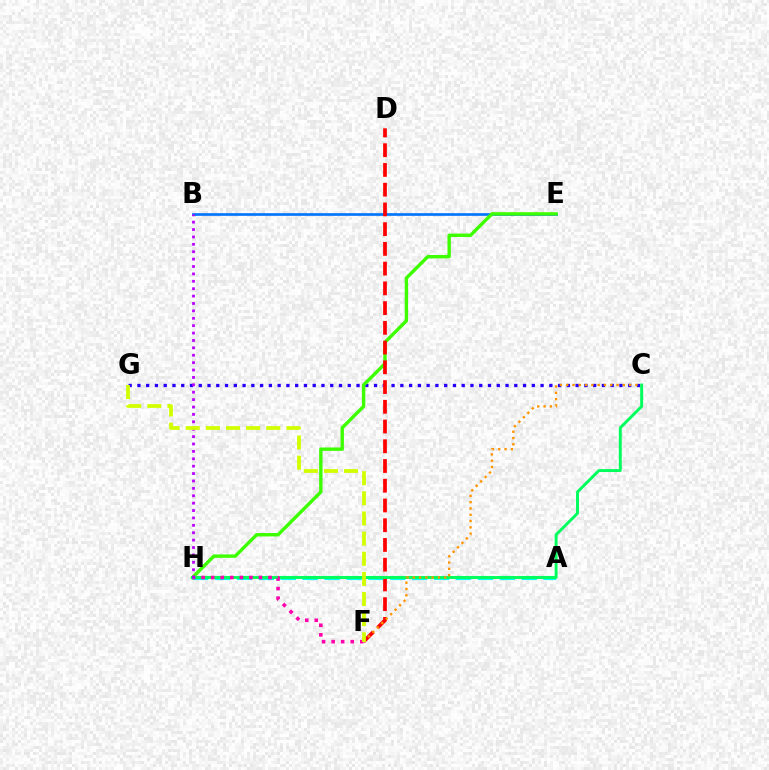{('A', 'H'): [{'color': '#00fff6', 'line_style': 'dashed', 'thickness': 2.98}], ('B', 'E'): [{'color': '#0074ff', 'line_style': 'solid', 'thickness': 1.91}], ('C', 'G'): [{'color': '#2500ff', 'line_style': 'dotted', 'thickness': 2.38}], ('E', 'H'): [{'color': '#3dff00', 'line_style': 'solid', 'thickness': 2.44}], ('D', 'F'): [{'color': '#ff0000', 'line_style': 'dashed', 'thickness': 2.68}], ('C', 'H'): [{'color': '#00ff5c', 'line_style': 'solid', 'thickness': 2.11}], ('F', 'H'): [{'color': '#ff00ac', 'line_style': 'dotted', 'thickness': 2.6}], ('C', 'F'): [{'color': '#ff9400', 'line_style': 'dotted', 'thickness': 1.71}], ('B', 'H'): [{'color': '#b900ff', 'line_style': 'dotted', 'thickness': 2.01}], ('F', 'G'): [{'color': '#d1ff00', 'line_style': 'dashed', 'thickness': 2.74}]}